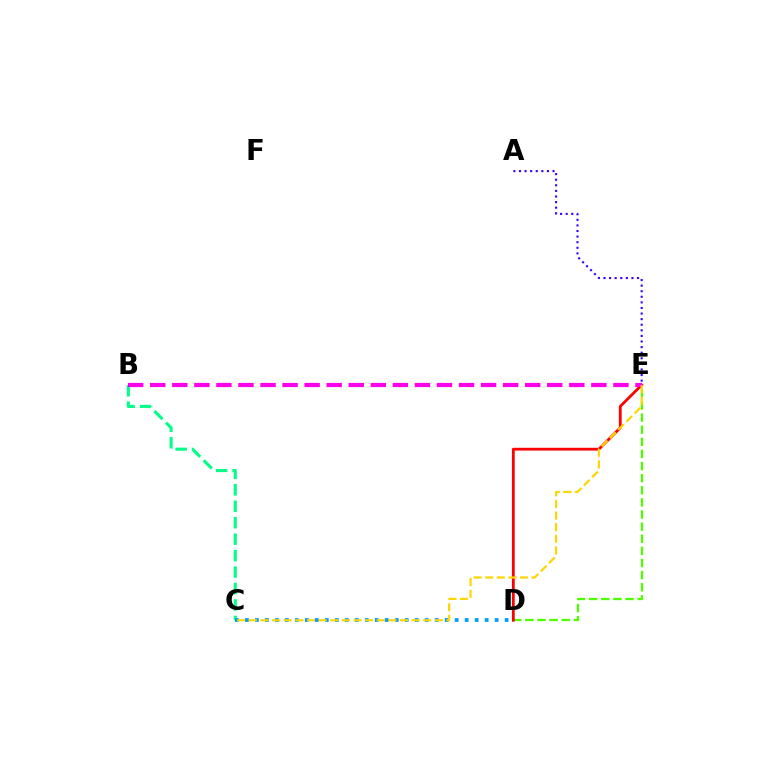{('B', 'C'): [{'color': '#00ff86', 'line_style': 'dashed', 'thickness': 2.23}], ('C', 'D'): [{'color': '#009eff', 'line_style': 'dotted', 'thickness': 2.71}], ('A', 'E'): [{'color': '#3700ff', 'line_style': 'dotted', 'thickness': 1.52}], ('D', 'E'): [{'color': '#4fff00', 'line_style': 'dashed', 'thickness': 1.65}, {'color': '#ff0000', 'line_style': 'solid', 'thickness': 2.0}], ('B', 'E'): [{'color': '#ff00ed', 'line_style': 'dashed', 'thickness': 3.0}], ('C', 'E'): [{'color': '#ffd500', 'line_style': 'dashed', 'thickness': 1.58}]}